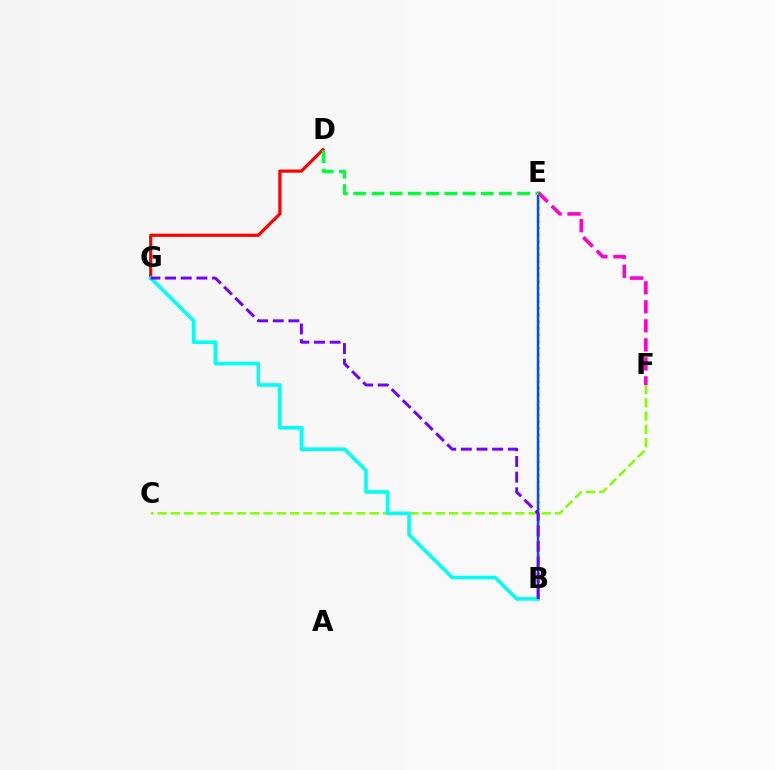{('B', 'E'): [{'color': '#ffbd00', 'line_style': 'dotted', 'thickness': 1.81}, {'color': '#004bff', 'line_style': 'solid', 'thickness': 1.79}], ('D', 'G'): [{'color': '#ff0000', 'line_style': 'solid', 'thickness': 2.28}], ('C', 'F'): [{'color': '#84ff00', 'line_style': 'dashed', 'thickness': 1.8}], ('B', 'G'): [{'color': '#00fff6', 'line_style': 'solid', 'thickness': 2.6}, {'color': '#7200ff', 'line_style': 'dashed', 'thickness': 2.13}], ('E', 'F'): [{'color': '#ff00cf', 'line_style': 'dashed', 'thickness': 2.58}], ('D', 'E'): [{'color': '#00ff39', 'line_style': 'dashed', 'thickness': 2.47}]}